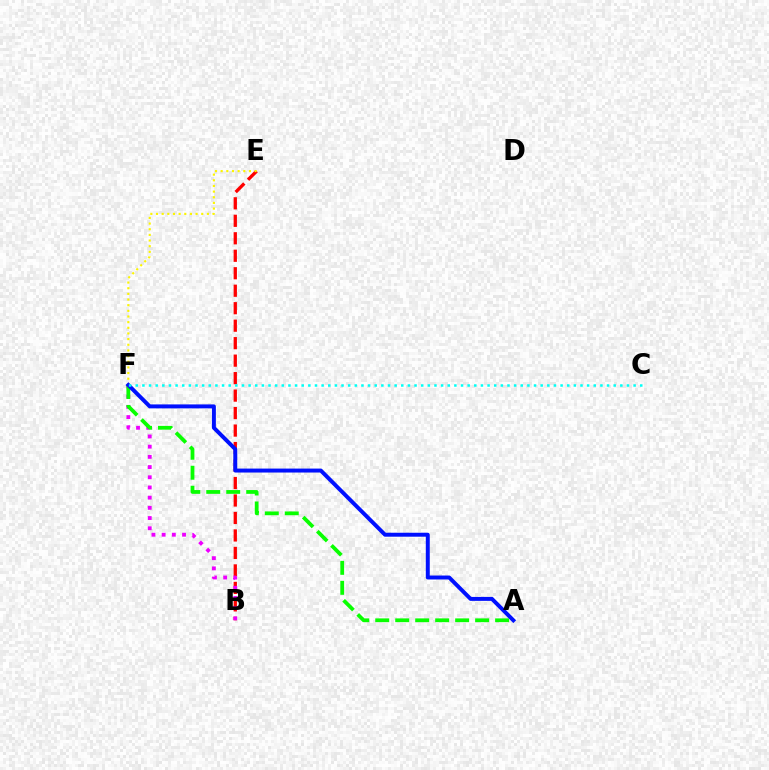{('B', 'E'): [{'color': '#ff0000', 'line_style': 'dashed', 'thickness': 2.37}], ('B', 'F'): [{'color': '#ee00ff', 'line_style': 'dotted', 'thickness': 2.77}], ('A', 'F'): [{'color': '#08ff00', 'line_style': 'dashed', 'thickness': 2.71}, {'color': '#0010ff', 'line_style': 'solid', 'thickness': 2.85}], ('E', 'F'): [{'color': '#fcf500', 'line_style': 'dotted', 'thickness': 1.54}], ('C', 'F'): [{'color': '#00fff6', 'line_style': 'dotted', 'thickness': 1.8}]}